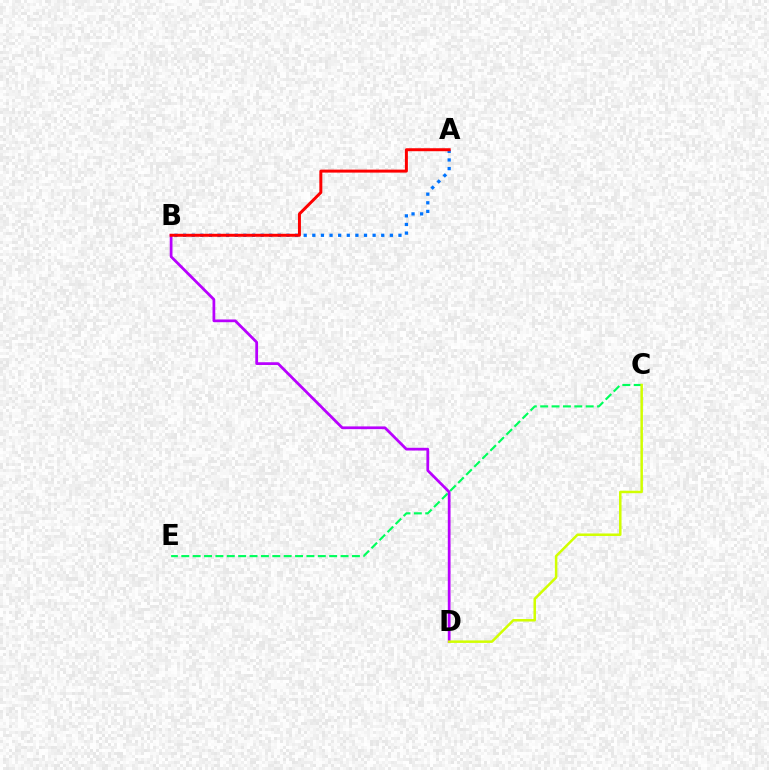{('C', 'E'): [{'color': '#00ff5c', 'line_style': 'dashed', 'thickness': 1.55}], ('A', 'B'): [{'color': '#0074ff', 'line_style': 'dotted', 'thickness': 2.34}, {'color': '#ff0000', 'line_style': 'solid', 'thickness': 2.14}], ('B', 'D'): [{'color': '#b900ff', 'line_style': 'solid', 'thickness': 1.97}], ('C', 'D'): [{'color': '#d1ff00', 'line_style': 'solid', 'thickness': 1.8}]}